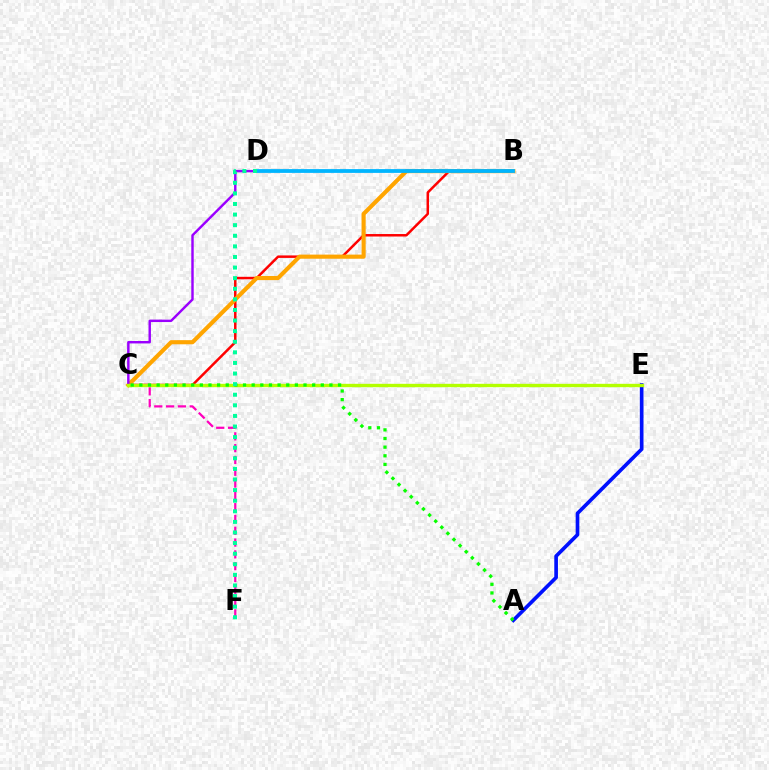{('B', 'C'): [{'color': '#ff0000', 'line_style': 'solid', 'thickness': 1.79}, {'color': '#ffa500', 'line_style': 'solid', 'thickness': 2.97}], ('A', 'E'): [{'color': '#0010ff', 'line_style': 'solid', 'thickness': 2.64}], ('C', 'D'): [{'color': '#9b00ff', 'line_style': 'solid', 'thickness': 1.75}], ('C', 'F'): [{'color': '#ff00bd', 'line_style': 'dashed', 'thickness': 1.6}], ('C', 'E'): [{'color': '#b3ff00', 'line_style': 'solid', 'thickness': 2.42}], ('B', 'D'): [{'color': '#00b5ff', 'line_style': 'solid', 'thickness': 2.73}], ('A', 'C'): [{'color': '#08ff00', 'line_style': 'dotted', 'thickness': 2.35}], ('D', 'F'): [{'color': '#00ff9d', 'line_style': 'dotted', 'thickness': 2.88}]}